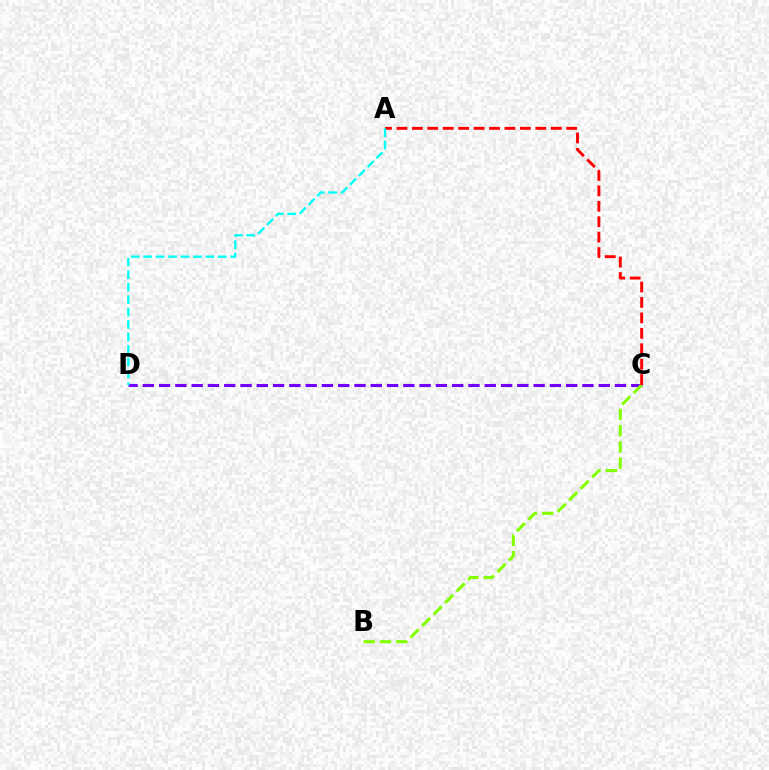{('C', 'D'): [{'color': '#7200ff', 'line_style': 'dashed', 'thickness': 2.21}], ('B', 'C'): [{'color': '#84ff00', 'line_style': 'dashed', 'thickness': 2.21}], ('A', 'C'): [{'color': '#ff0000', 'line_style': 'dashed', 'thickness': 2.1}], ('A', 'D'): [{'color': '#00fff6', 'line_style': 'dashed', 'thickness': 1.69}]}